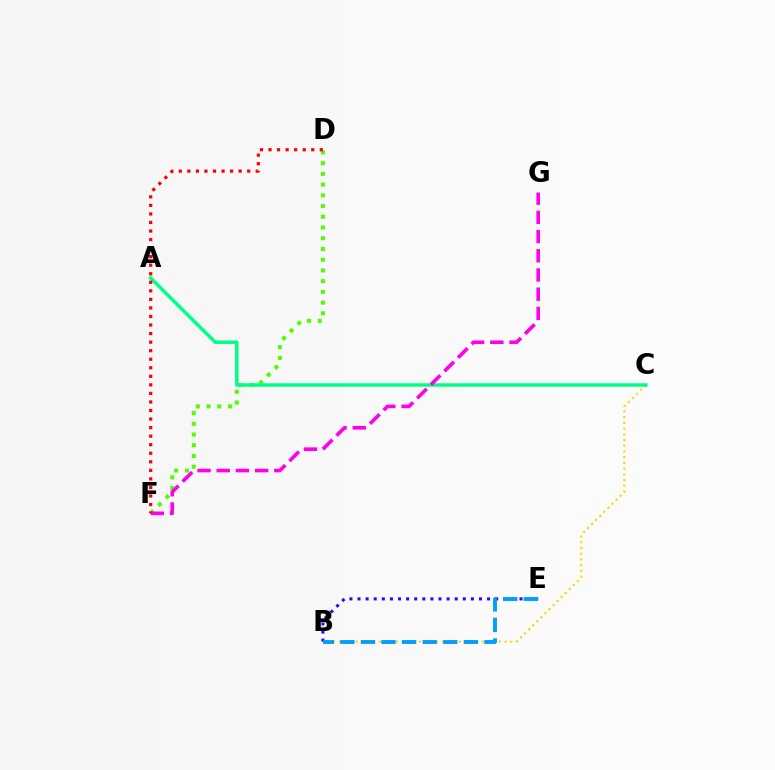{('B', 'C'): [{'color': '#ffd500', 'line_style': 'dotted', 'thickness': 1.55}], ('D', 'F'): [{'color': '#4fff00', 'line_style': 'dotted', 'thickness': 2.91}, {'color': '#ff0000', 'line_style': 'dotted', 'thickness': 2.32}], ('A', 'C'): [{'color': '#00ff86', 'line_style': 'solid', 'thickness': 2.5}], ('F', 'G'): [{'color': '#ff00ed', 'line_style': 'dashed', 'thickness': 2.61}], ('B', 'E'): [{'color': '#3700ff', 'line_style': 'dotted', 'thickness': 2.2}, {'color': '#009eff', 'line_style': 'dashed', 'thickness': 2.8}]}